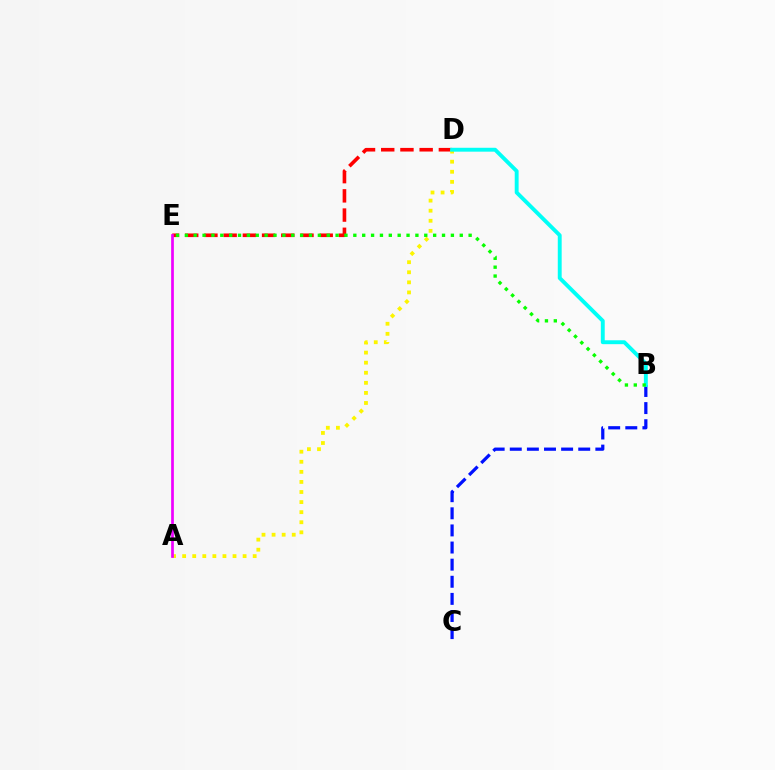{('B', 'C'): [{'color': '#0010ff', 'line_style': 'dashed', 'thickness': 2.32}], ('D', 'E'): [{'color': '#ff0000', 'line_style': 'dashed', 'thickness': 2.61}], ('A', 'D'): [{'color': '#fcf500', 'line_style': 'dotted', 'thickness': 2.74}], ('B', 'D'): [{'color': '#00fff6', 'line_style': 'solid', 'thickness': 2.8}], ('A', 'E'): [{'color': '#ee00ff', 'line_style': 'solid', 'thickness': 1.95}], ('B', 'E'): [{'color': '#08ff00', 'line_style': 'dotted', 'thickness': 2.41}]}